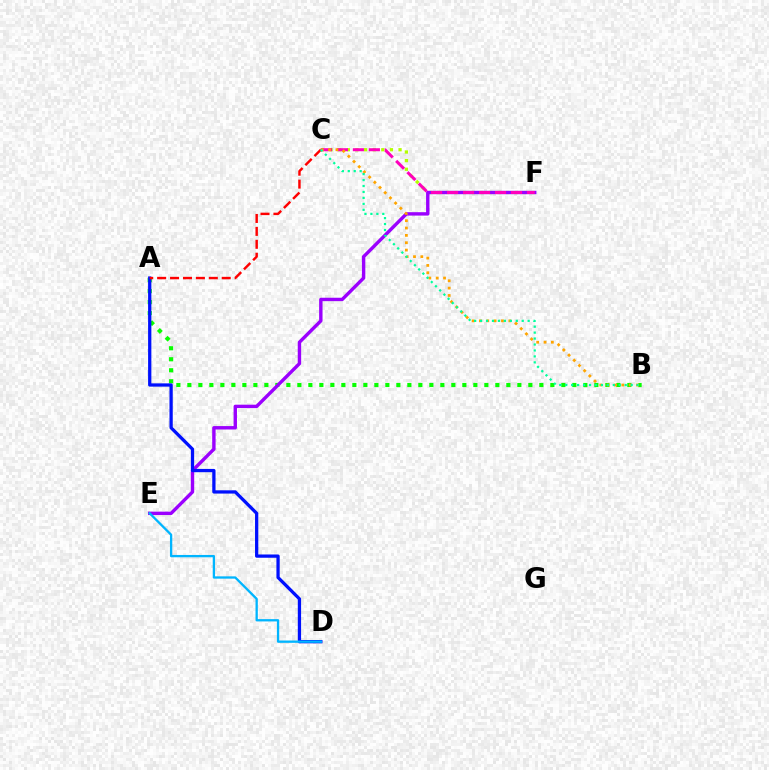{('A', 'B'): [{'color': '#08ff00', 'line_style': 'dotted', 'thickness': 2.99}], ('C', 'F'): [{'color': '#b3ff00', 'line_style': 'dotted', 'thickness': 2.34}, {'color': '#ff00bd', 'line_style': 'dashed', 'thickness': 2.17}], ('E', 'F'): [{'color': '#9b00ff', 'line_style': 'solid', 'thickness': 2.45}], ('B', 'C'): [{'color': '#ffa500', 'line_style': 'dotted', 'thickness': 2.0}, {'color': '#00ff9d', 'line_style': 'dotted', 'thickness': 1.62}], ('A', 'D'): [{'color': '#0010ff', 'line_style': 'solid', 'thickness': 2.35}], ('A', 'C'): [{'color': '#ff0000', 'line_style': 'dashed', 'thickness': 1.75}], ('D', 'E'): [{'color': '#00b5ff', 'line_style': 'solid', 'thickness': 1.66}]}